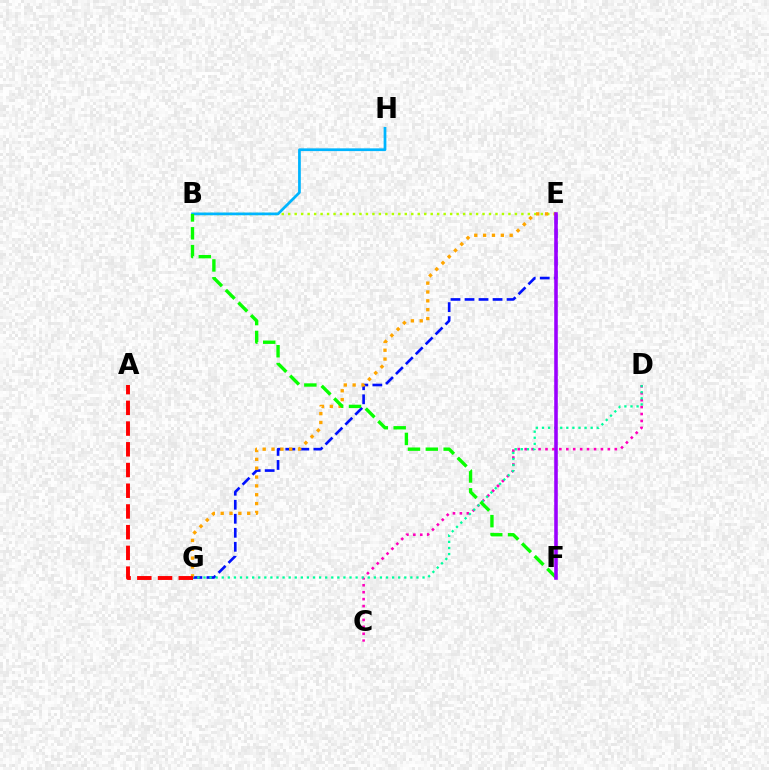{('C', 'D'): [{'color': '#ff00bd', 'line_style': 'dotted', 'thickness': 1.88}], ('E', 'G'): [{'color': '#0010ff', 'line_style': 'dashed', 'thickness': 1.9}, {'color': '#ffa500', 'line_style': 'dotted', 'thickness': 2.4}], ('B', 'E'): [{'color': '#b3ff00', 'line_style': 'dotted', 'thickness': 1.76}], ('D', 'G'): [{'color': '#00ff9d', 'line_style': 'dotted', 'thickness': 1.65}], ('B', 'H'): [{'color': '#00b5ff', 'line_style': 'solid', 'thickness': 1.97}], ('B', 'F'): [{'color': '#08ff00', 'line_style': 'dashed', 'thickness': 2.42}], ('A', 'G'): [{'color': '#ff0000', 'line_style': 'dashed', 'thickness': 2.81}], ('E', 'F'): [{'color': '#9b00ff', 'line_style': 'solid', 'thickness': 2.57}]}